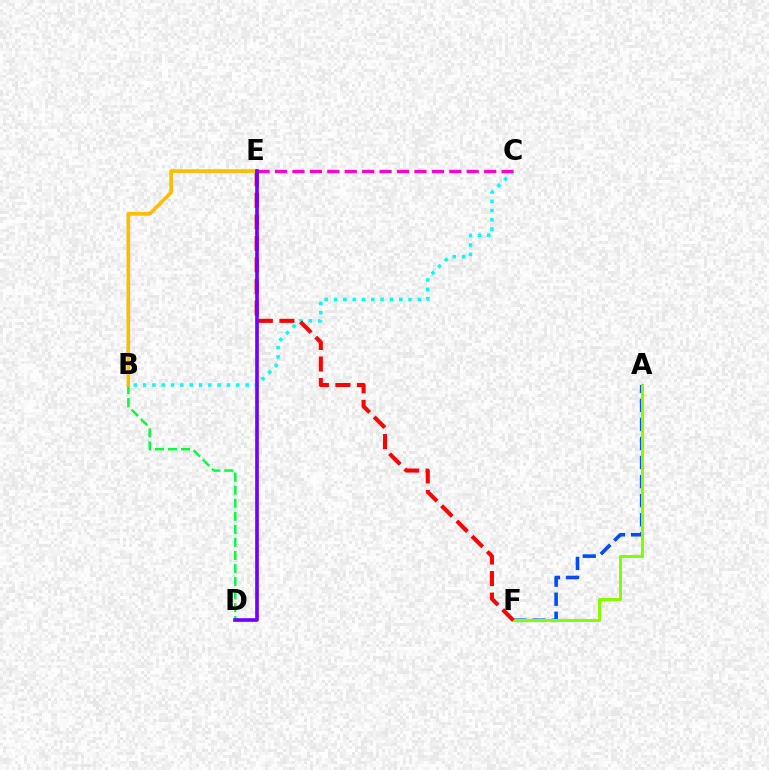{('A', 'F'): [{'color': '#004bff', 'line_style': 'dashed', 'thickness': 2.59}, {'color': '#84ff00', 'line_style': 'solid', 'thickness': 2.2}], ('B', 'C'): [{'color': '#00fff6', 'line_style': 'dotted', 'thickness': 2.53}], ('C', 'E'): [{'color': '#ff00cf', 'line_style': 'dashed', 'thickness': 2.37}], ('B', 'D'): [{'color': '#00ff39', 'line_style': 'dashed', 'thickness': 1.77}], ('E', 'F'): [{'color': '#ff0000', 'line_style': 'dashed', 'thickness': 2.93}], ('B', 'E'): [{'color': '#ffbd00', 'line_style': 'solid', 'thickness': 2.6}], ('D', 'E'): [{'color': '#7200ff', 'line_style': 'solid', 'thickness': 2.62}]}